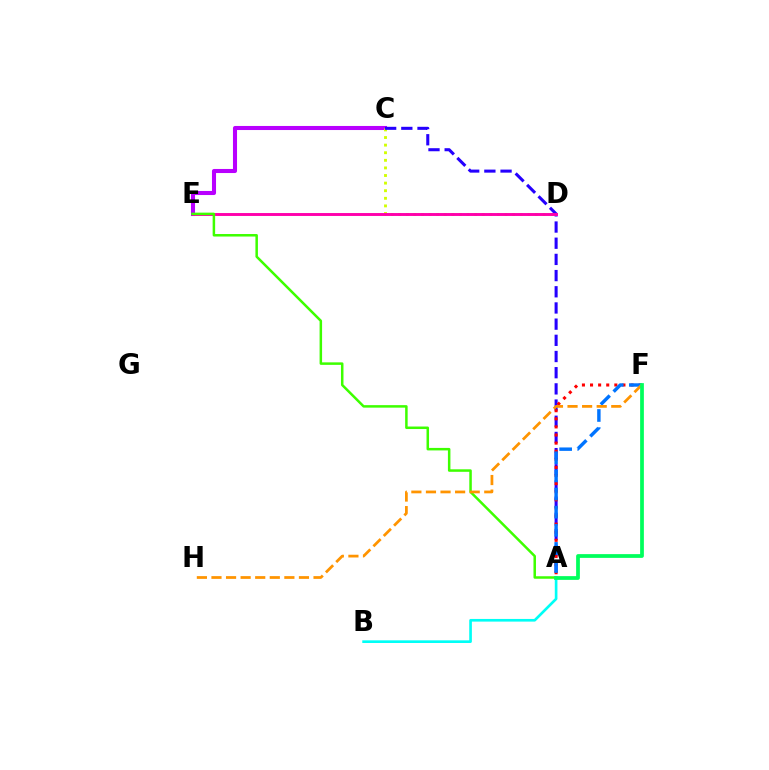{('C', 'E'): [{'color': '#b900ff', 'line_style': 'solid', 'thickness': 2.93}], ('C', 'D'): [{'color': '#d1ff00', 'line_style': 'dotted', 'thickness': 2.06}], ('A', 'C'): [{'color': '#2500ff', 'line_style': 'dashed', 'thickness': 2.2}], ('D', 'E'): [{'color': '#ff00ac', 'line_style': 'solid', 'thickness': 2.09}], ('A', 'E'): [{'color': '#3dff00', 'line_style': 'solid', 'thickness': 1.8}], ('A', 'F'): [{'color': '#ff0000', 'line_style': 'dotted', 'thickness': 2.2}, {'color': '#0074ff', 'line_style': 'dashed', 'thickness': 2.46}, {'color': '#00ff5c', 'line_style': 'solid', 'thickness': 2.7}], ('A', 'B'): [{'color': '#00fff6', 'line_style': 'solid', 'thickness': 1.92}], ('F', 'H'): [{'color': '#ff9400', 'line_style': 'dashed', 'thickness': 1.98}]}